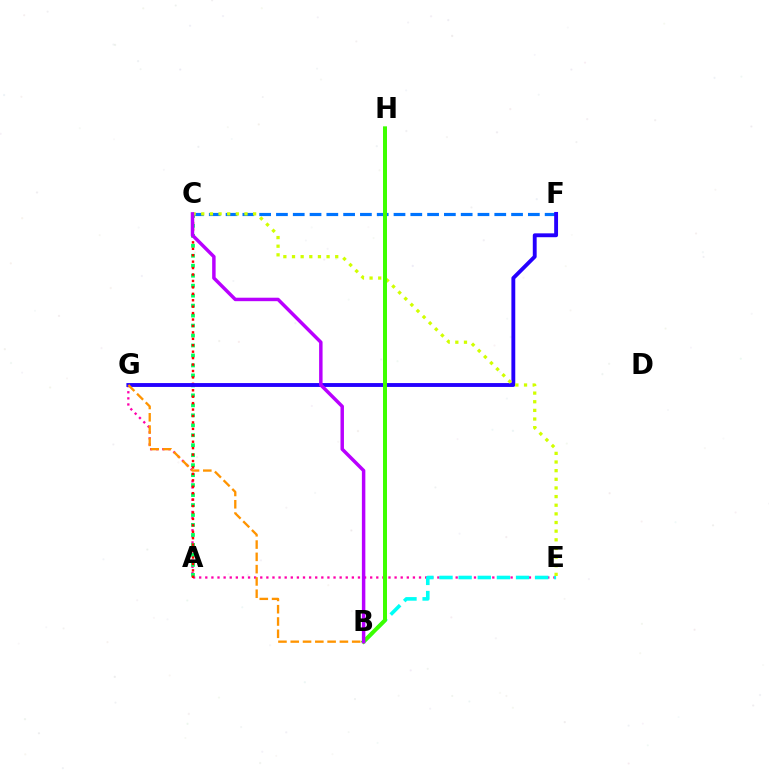{('E', 'G'): [{'color': '#ff00ac', 'line_style': 'dotted', 'thickness': 1.66}], ('C', 'F'): [{'color': '#0074ff', 'line_style': 'dashed', 'thickness': 2.28}], ('A', 'C'): [{'color': '#00ff5c', 'line_style': 'dotted', 'thickness': 2.71}, {'color': '#ff0000', 'line_style': 'dotted', 'thickness': 1.75}], ('B', 'E'): [{'color': '#00fff6', 'line_style': 'dashed', 'thickness': 2.6}], ('F', 'G'): [{'color': '#2500ff', 'line_style': 'solid', 'thickness': 2.78}], ('B', 'G'): [{'color': '#ff9400', 'line_style': 'dashed', 'thickness': 1.67}], ('C', 'E'): [{'color': '#d1ff00', 'line_style': 'dotted', 'thickness': 2.35}], ('B', 'H'): [{'color': '#3dff00', 'line_style': 'solid', 'thickness': 2.87}], ('B', 'C'): [{'color': '#b900ff', 'line_style': 'solid', 'thickness': 2.5}]}